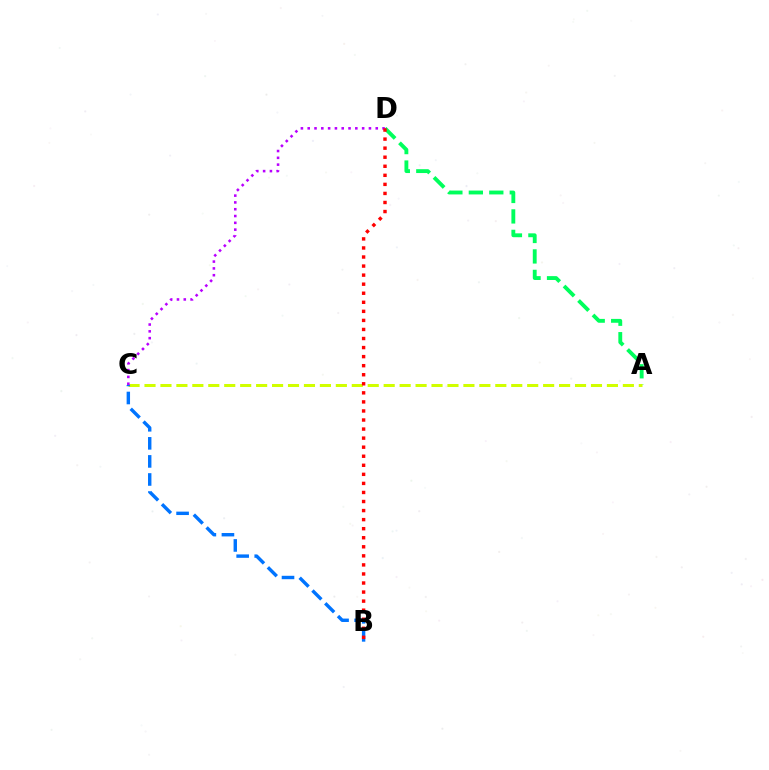{('A', 'D'): [{'color': '#00ff5c', 'line_style': 'dashed', 'thickness': 2.78}], ('A', 'C'): [{'color': '#d1ff00', 'line_style': 'dashed', 'thickness': 2.17}], ('C', 'D'): [{'color': '#b900ff', 'line_style': 'dotted', 'thickness': 1.85}], ('B', 'C'): [{'color': '#0074ff', 'line_style': 'dashed', 'thickness': 2.45}], ('B', 'D'): [{'color': '#ff0000', 'line_style': 'dotted', 'thickness': 2.46}]}